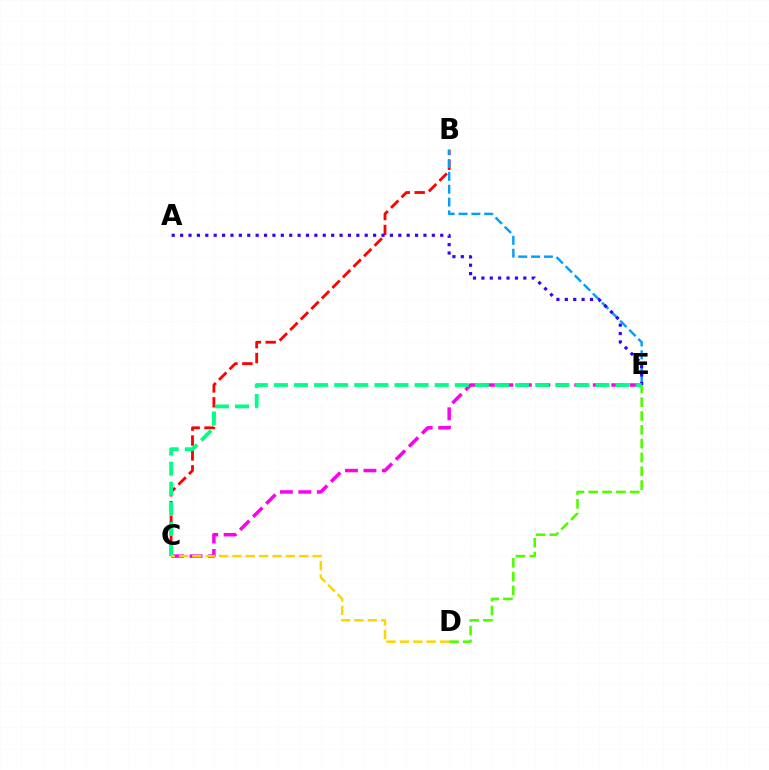{('B', 'C'): [{'color': '#ff0000', 'line_style': 'dashed', 'thickness': 2.02}], ('C', 'E'): [{'color': '#ff00ed', 'line_style': 'dashed', 'thickness': 2.51}, {'color': '#00ff86', 'line_style': 'dashed', 'thickness': 2.73}], ('B', 'E'): [{'color': '#009eff', 'line_style': 'dashed', 'thickness': 1.75}], ('A', 'E'): [{'color': '#3700ff', 'line_style': 'dotted', 'thickness': 2.28}], ('D', 'E'): [{'color': '#4fff00', 'line_style': 'dashed', 'thickness': 1.88}], ('C', 'D'): [{'color': '#ffd500', 'line_style': 'dashed', 'thickness': 1.82}]}